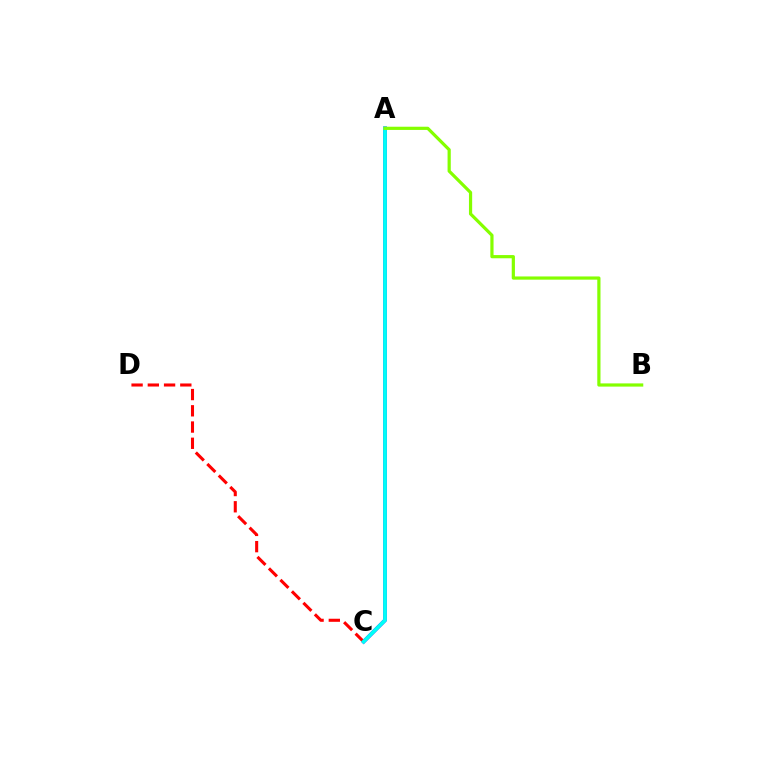{('A', 'C'): [{'color': '#7200ff', 'line_style': 'solid', 'thickness': 2.7}, {'color': '#00fff6', 'line_style': 'solid', 'thickness': 2.7}], ('C', 'D'): [{'color': '#ff0000', 'line_style': 'dashed', 'thickness': 2.21}], ('A', 'B'): [{'color': '#84ff00', 'line_style': 'solid', 'thickness': 2.31}]}